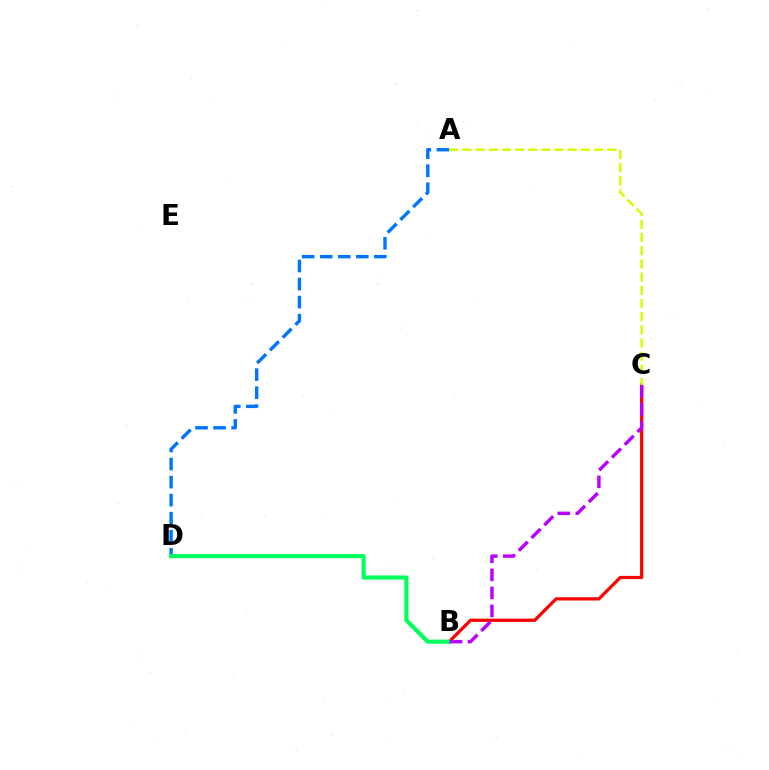{('B', 'C'): [{'color': '#ff0000', 'line_style': 'solid', 'thickness': 2.33}, {'color': '#b900ff', 'line_style': 'dashed', 'thickness': 2.45}], ('A', 'D'): [{'color': '#0074ff', 'line_style': 'dashed', 'thickness': 2.45}], ('B', 'D'): [{'color': '#00ff5c', 'line_style': 'solid', 'thickness': 2.98}], ('A', 'C'): [{'color': '#d1ff00', 'line_style': 'dashed', 'thickness': 1.79}]}